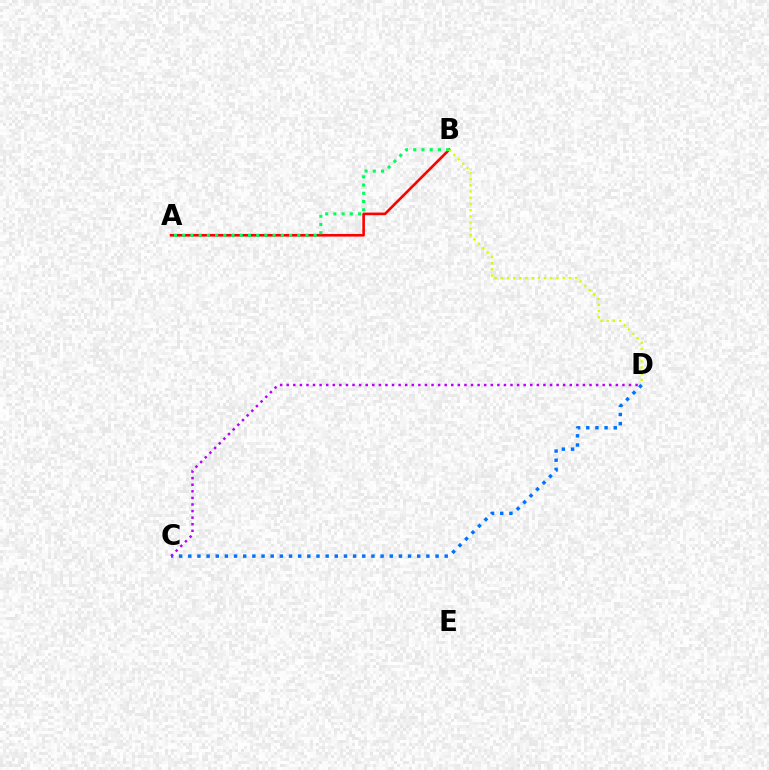{('A', 'B'): [{'color': '#ff0000', 'line_style': 'solid', 'thickness': 1.9}, {'color': '#00ff5c', 'line_style': 'dotted', 'thickness': 2.23}], ('C', 'D'): [{'color': '#0074ff', 'line_style': 'dotted', 'thickness': 2.49}, {'color': '#b900ff', 'line_style': 'dotted', 'thickness': 1.79}], ('B', 'D'): [{'color': '#d1ff00', 'line_style': 'dotted', 'thickness': 1.68}]}